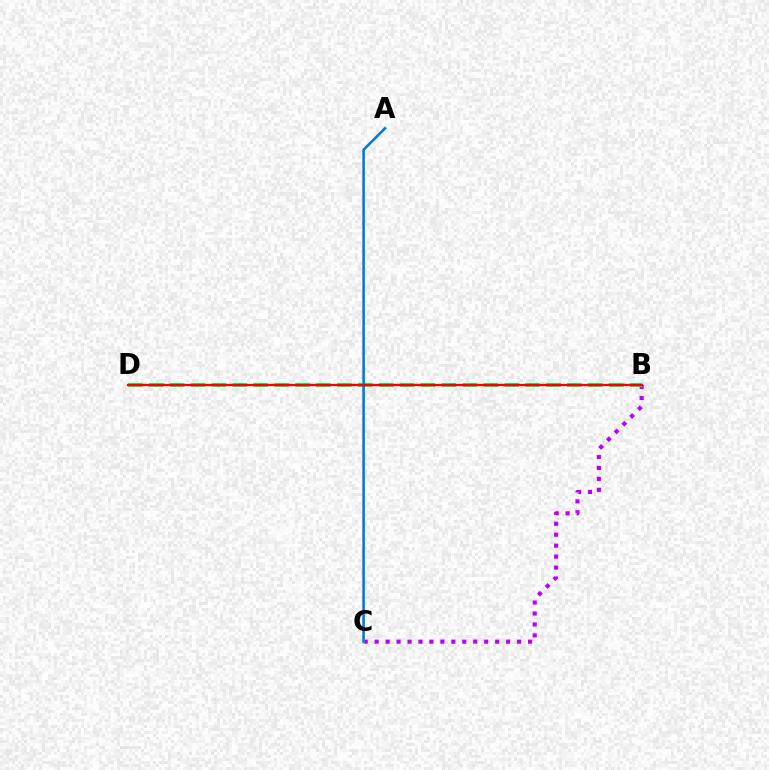{('B', 'C'): [{'color': '#b900ff', 'line_style': 'dotted', 'thickness': 2.98}], ('A', 'C'): [{'color': '#d1ff00', 'line_style': 'solid', 'thickness': 1.95}, {'color': '#0074ff', 'line_style': 'solid', 'thickness': 1.79}], ('B', 'D'): [{'color': '#00ff5c', 'line_style': 'dashed', 'thickness': 2.84}, {'color': '#ff0000', 'line_style': 'solid', 'thickness': 1.68}]}